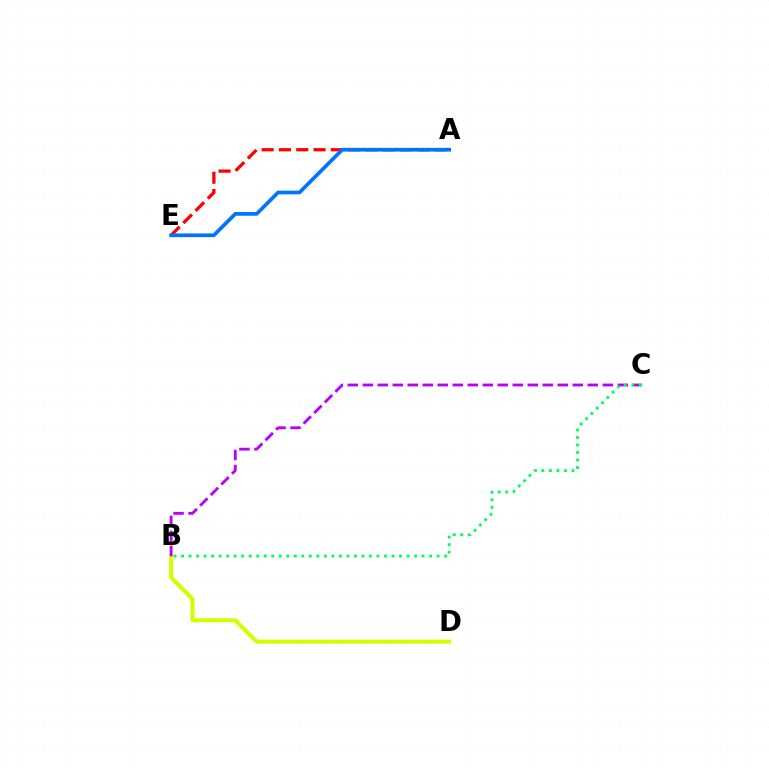{('B', 'D'): [{'color': '#d1ff00', 'line_style': 'solid', 'thickness': 2.9}], ('A', 'E'): [{'color': '#ff0000', 'line_style': 'dashed', 'thickness': 2.35}, {'color': '#0074ff', 'line_style': 'solid', 'thickness': 2.67}], ('B', 'C'): [{'color': '#b900ff', 'line_style': 'dashed', 'thickness': 2.04}, {'color': '#00ff5c', 'line_style': 'dotted', 'thickness': 2.04}]}